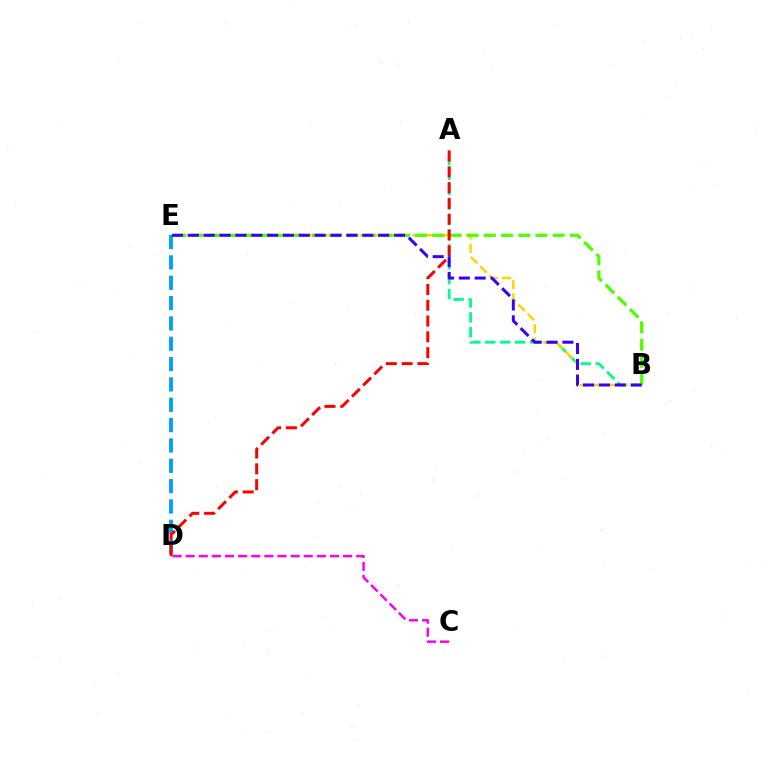{('C', 'D'): [{'color': '#ff00ed', 'line_style': 'dashed', 'thickness': 1.78}], ('A', 'B'): [{'color': '#00ff86', 'line_style': 'dashed', 'thickness': 2.02}], ('B', 'E'): [{'color': '#ffd500', 'line_style': 'dashed', 'thickness': 1.8}, {'color': '#4fff00', 'line_style': 'dashed', 'thickness': 2.34}, {'color': '#3700ff', 'line_style': 'dashed', 'thickness': 2.15}], ('D', 'E'): [{'color': '#009eff', 'line_style': 'dashed', 'thickness': 2.76}], ('A', 'D'): [{'color': '#ff0000', 'line_style': 'dashed', 'thickness': 2.15}]}